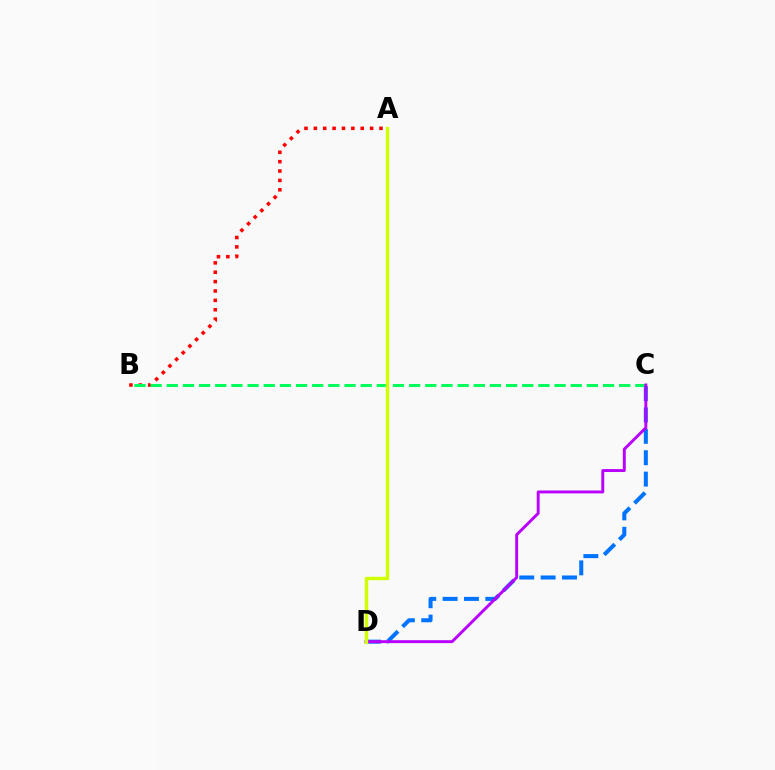{('A', 'B'): [{'color': '#ff0000', 'line_style': 'dotted', 'thickness': 2.55}], ('C', 'D'): [{'color': '#0074ff', 'line_style': 'dashed', 'thickness': 2.9}, {'color': '#b900ff', 'line_style': 'solid', 'thickness': 2.11}], ('B', 'C'): [{'color': '#00ff5c', 'line_style': 'dashed', 'thickness': 2.19}], ('A', 'D'): [{'color': '#d1ff00', 'line_style': 'solid', 'thickness': 2.46}]}